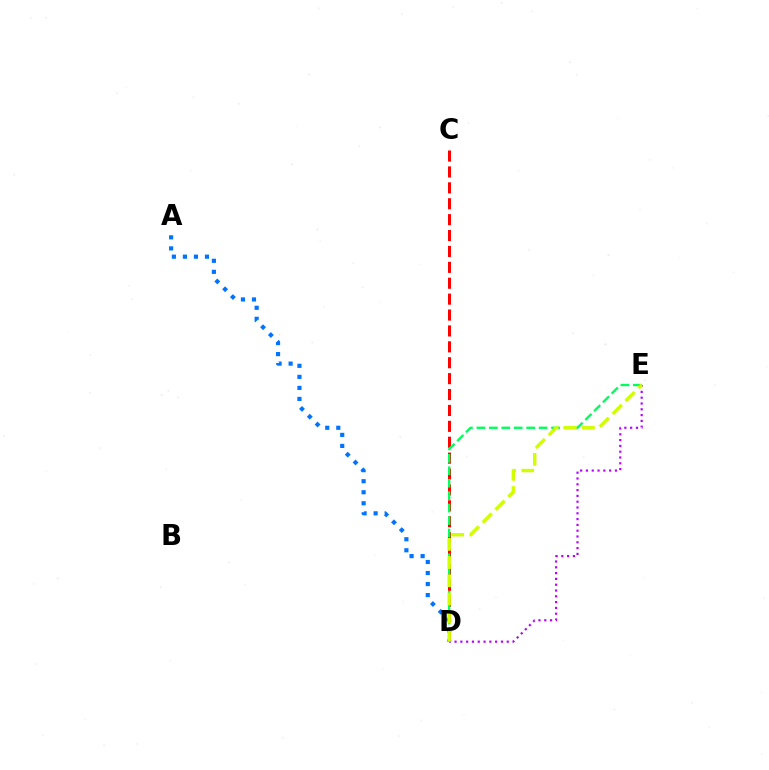{('A', 'D'): [{'color': '#0074ff', 'line_style': 'dotted', 'thickness': 3.0}], ('C', 'D'): [{'color': '#ff0000', 'line_style': 'dashed', 'thickness': 2.16}], ('D', 'E'): [{'color': '#00ff5c', 'line_style': 'dashed', 'thickness': 1.69}, {'color': '#b900ff', 'line_style': 'dotted', 'thickness': 1.58}, {'color': '#d1ff00', 'line_style': 'dashed', 'thickness': 2.47}]}